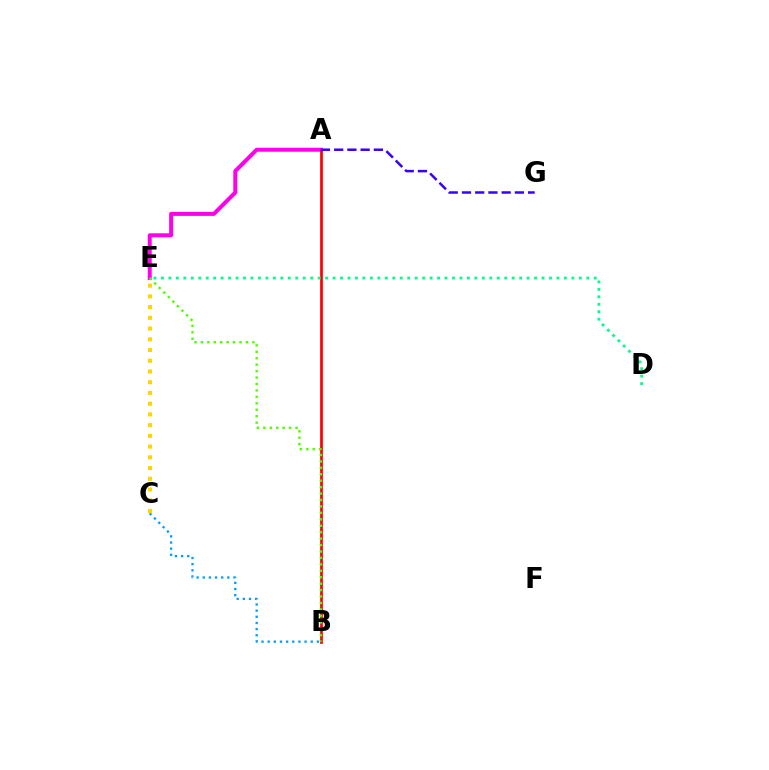{('B', 'C'): [{'color': '#009eff', 'line_style': 'dotted', 'thickness': 1.67}], ('A', 'E'): [{'color': '#ff00ed', 'line_style': 'solid', 'thickness': 2.87}], ('A', 'B'): [{'color': '#ff0000', 'line_style': 'solid', 'thickness': 1.95}], ('A', 'G'): [{'color': '#3700ff', 'line_style': 'dashed', 'thickness': 1.8}], ('C', 'E'): [{'color': '#ffd500', 'line_style': 'dotted', 'thickness': 2.92}], ('D', 'E'): [{'color': '#00ff86', 'line_style': 'dotted', 'thickness': 2.03}], ('B', 'E'): [{'color': '#4fff00', 'line_style': 'dotted', 'thickness': 1.75}]}